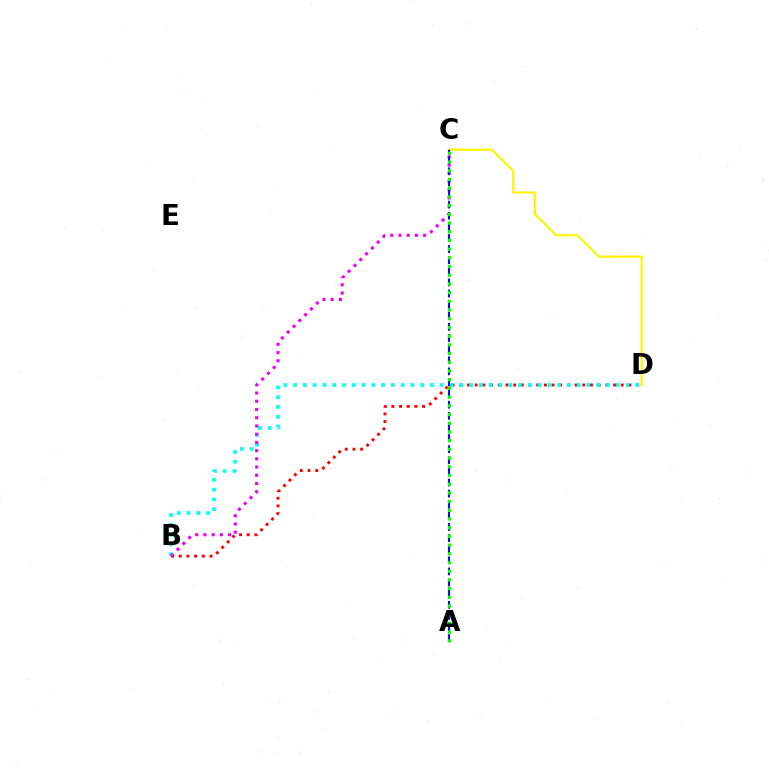{('B', 'D'): [{'color': '#ff0000', 'line_style': 'dotted', 'thickness': 2.09}, {'color': '#00fff6', 'line_style': 'dotted', 'thickness': 2.66}], ('C', 'D'): [{'color': '#fcf500', 'line_style': 'solid', 'thickness': 1.57}], ('B', 'C'): [{'color': '#ee00ff', 'line_style': 'dotted', 'thickness': 2.23}], ('A', 'C'): [{'color': '#0010ff', 'line_style': 'dashed', 'thickness': 1.51}, {'color': '#08ff00', 'line_style': 'dotted', 'thickness': 2.37}]}